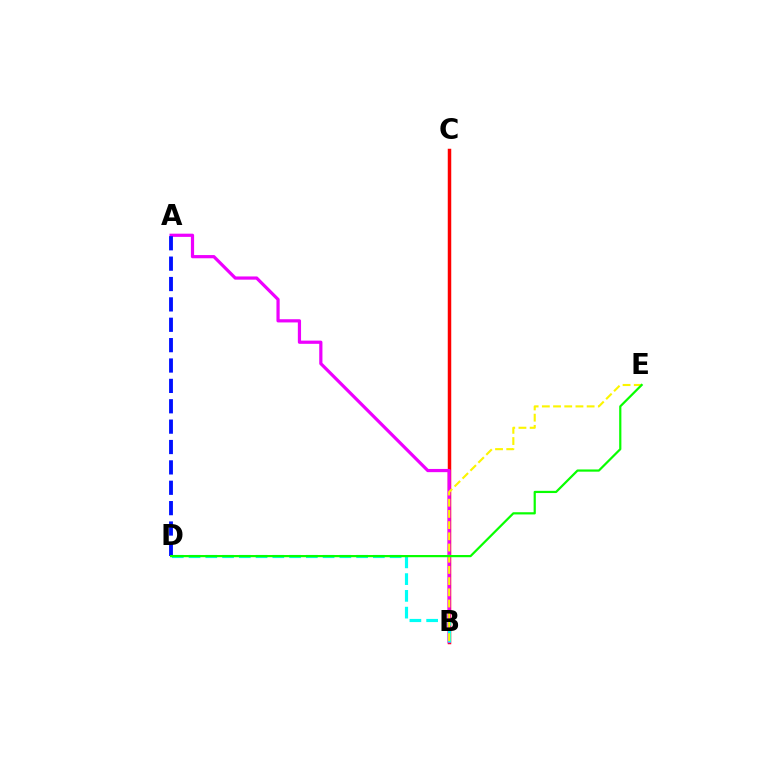{('B', 'C'): [{'color': '#ff0000', 'line_style': 'solid', 'thickness': 2.51}], ('A', 'B'): [{'color': '#ee00ff', 'line_style': 'solid', 'thickness': 2.31}], ('B', 'D'): [{'color': '#00fff6', 'line_style': 'dashed', 'thickness': 2.28}], ('A', 'D'): [{'color': '#0010ff', 'line_style': 'dashed', 'thickness': 2.77}], ('B', 'E'): [{'color': '#fcf500', 'line_style': 'dashed', 'thickness': 1.52}], ('D', 'E'): [{'color': '#08ff00', 'line_style': 'solid', 'thickness': 1.59}]}